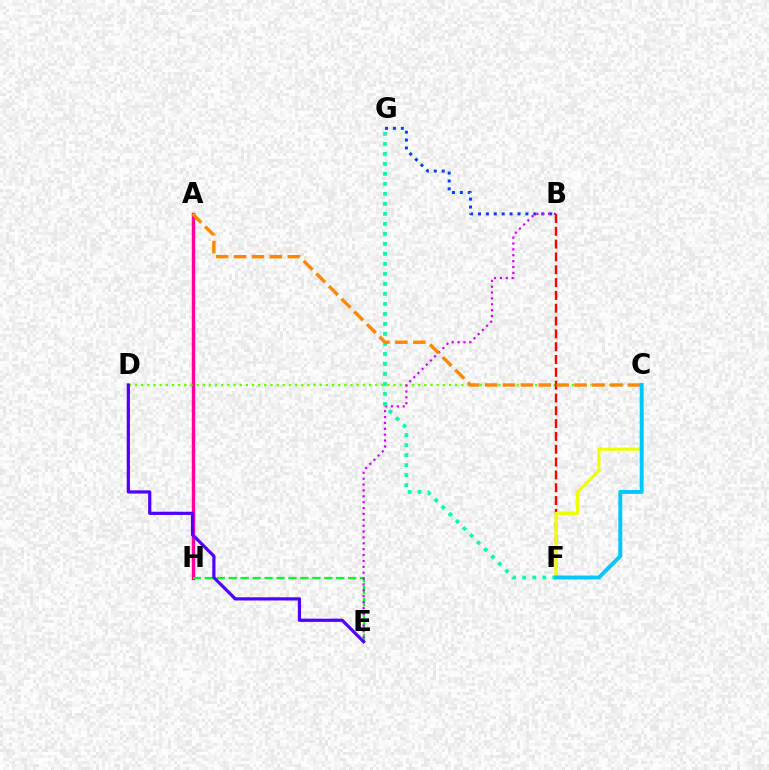{('A', 'H'): [{'color': '#ff00a0', 'line_style': 'solid', 'thickness': 2.45}], ('C', 'D'): [{'color': '#66ff00', 'line_style': 'dotted', 'thickness': 1.67}], ('B', 'G'): [{'color': '#003fff', 'line_style': 'dotted', 'thickness': 2.15}], ('E', 'H'): [{'color': '#00ff27', 'line_style': 'dashed', 'thickness': 1.62}], ('B', 'E'): [{'color': '#d600ff', 'line_style': 'dotted', 'thickness': 1.6}], ('F', 'G'): [{'color': '#00ffaf', 'line_style': 'dotted', 'thickness': 2.72}], ('B', 'F'): [{'color': '#ff0000', 'line_style': 'dashed', 'thickness': 1.74}], ('A', 'C'): [{'color': '#ff8800', 'line_style': 'dashed', 'thickness': 2.43}], ('C', 'F'): [{'color': '#eeff00', 'line_style': 'solid', 'thickness': 2.25}, {'color': '#00c7ff', 'line_style': 'solid', 'thickness': 2.82}], ('D', 'E'): [{'color': '#4f00ff', 'line_style': 'solid', 'thickness': 2.31}]}